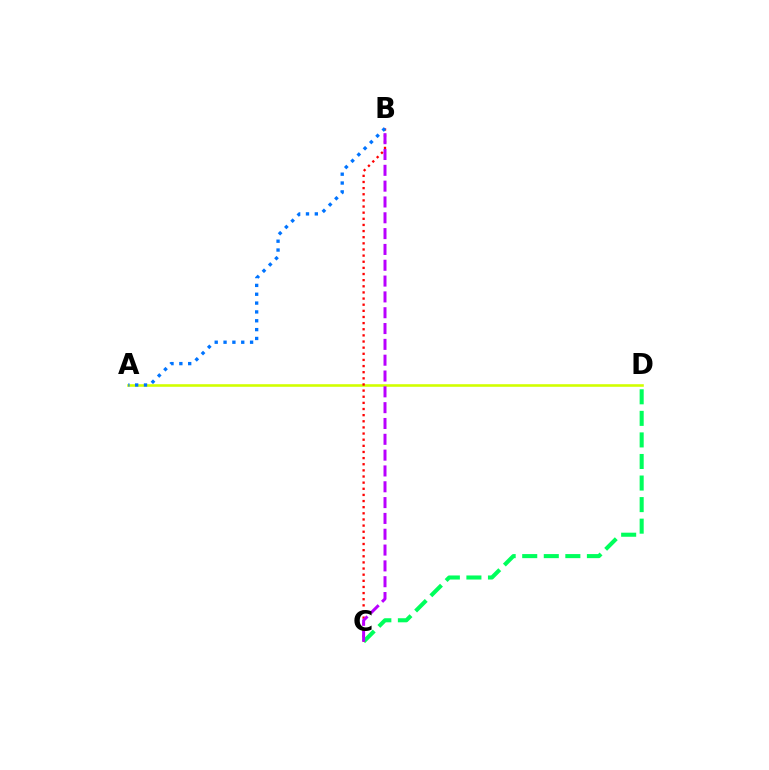{('C', 'D'): [{'color': '#00ff5c', 'line_style': 'dashed', 'thickness': 2.93}], ('A', 'D'): [{'color': '#d1ff00', 'line_style': 'solid', 'thickness': 1.87}], ('B', 'C'): [{'color': '#ff0000', 'line_style': 'dotted', 'thickness': 1.67}, {'color': '#b900ff', 'line_style': 'dashed', 'thickness': 2.15}], ('A', 'B'): [{'color': '#0074ff', 'line_style': 'dotted', 'thickness': 2.4}]}